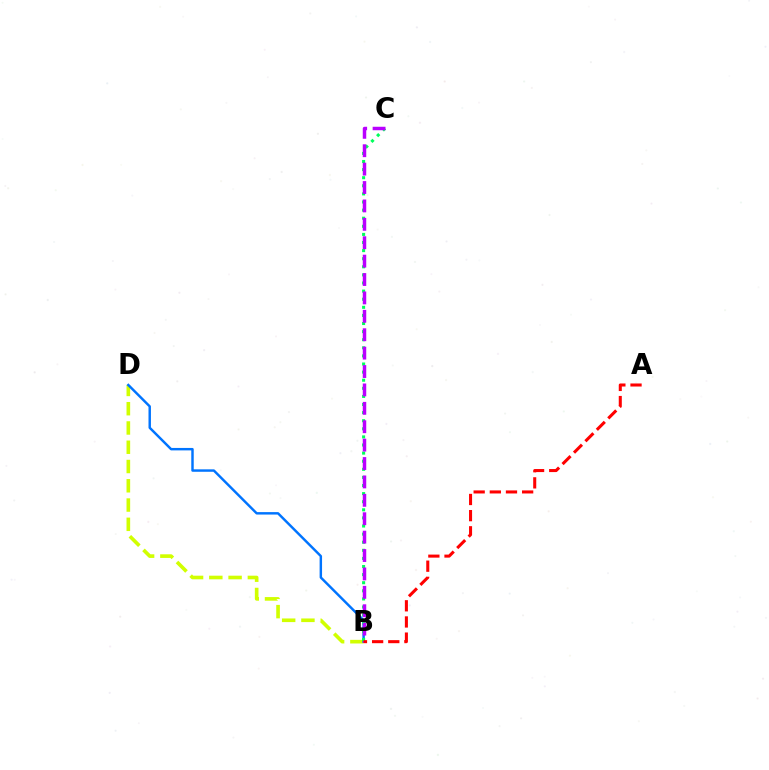{('B', 'D'): [{'color': '#d1ff00', 'line_style': 'dashed', 'thickness': 2.62}, {'color': '#0074ff', 'line_style': 'solid', 'thickness': 1.76}], ('B', 'C'): [{'color': '#00ff5c', 'line_style': 'dotted', 'thickness': 2.2}, {'color': '#b900ff', 'line_style': 'dashed', 'thickness': 2.5}], ('A', 'B'): [{'color': '#ff0000', 'line_style': 'dashed', 'thickness': 2.2}]}